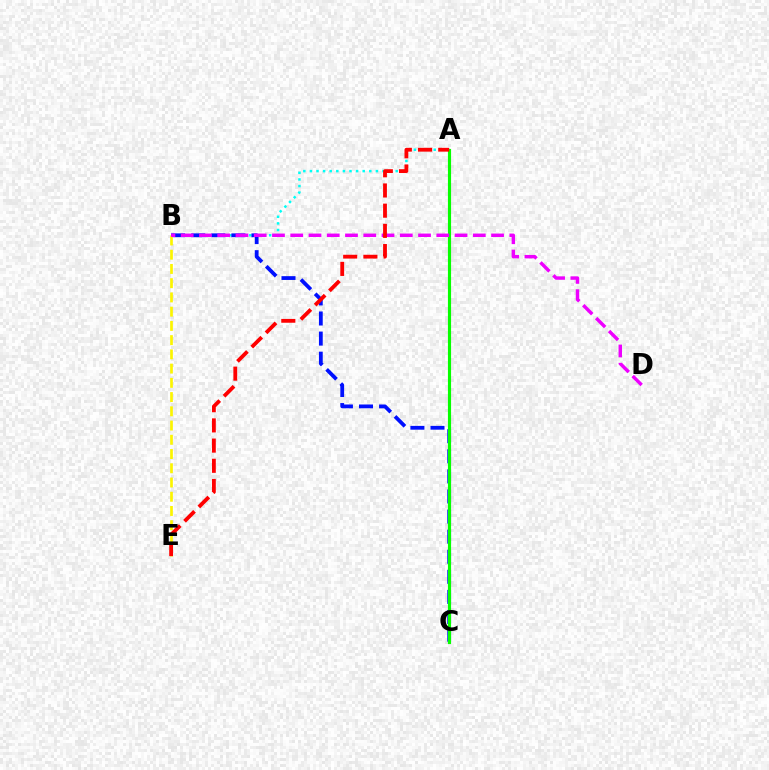{('A', 'B'): [{'color': '#00fff6', 'line_style': 'dotted', 'thickness': 1.79}], ('B', 'C'): [{'color': '#0010ff', 'line_style': 'dashed', 'thickness': 2.73}], ('A', 'C'): [{'color': '#08ff00', 'line_style': 'solid', 'thickness': 2.26}], ('B', 'E'): [{'color': '#fcf500', 'line_style': 'dashed', 'thickness': 1.93}], ('B', 'D'): [{'color': '#ee00ff', 'line_style': 'dashed', 'thickness': 2.48}], ('A', 'E'): [{'color': '#ff0000', 'line_style': 'dashed', 'thickness': 2.74}]}